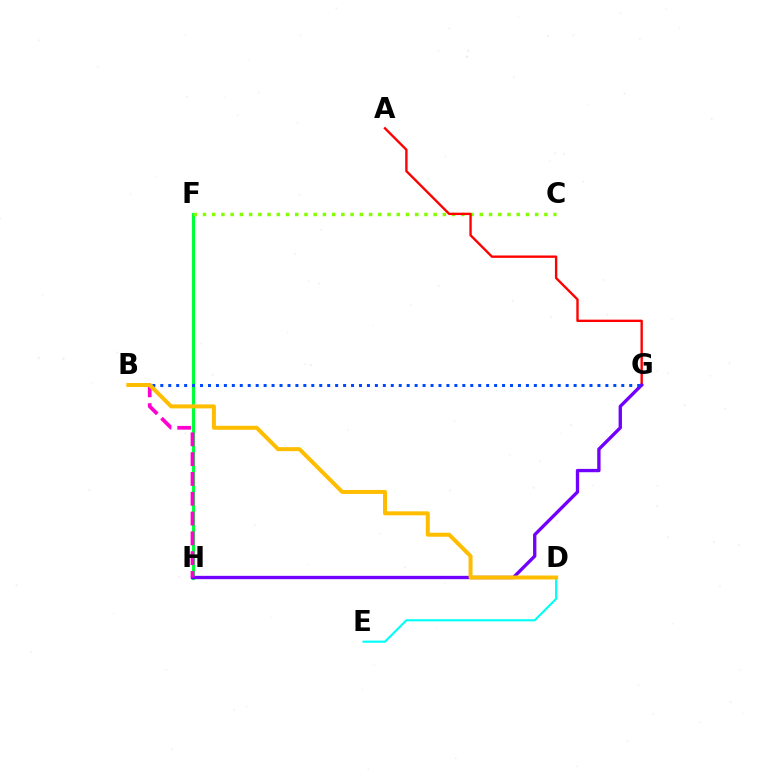{('F', 'H'): [{'color': '#00ff39', 'line_style': 'solid', 'thickness': 2.25}], ('C', 'F'): [{'color': '#84ff00', 'line_style': 'dotted', 'thickness': 2.51}], ('A', 'G'): [{'color': '#ff0000', 'line_style': 'solid', 'thickness': 1.71}], ('G', 'H'): [{'color': '#7200ff', 'line_style': 'solid', 'thickness': 2.4}], ('B', 'H'): [{'color': '#ff00cf', 'line_style': 'dashed', 'thickness': 2.69}], ('D', 'E'): [{'color': '#00fff6', 'line_style': 'solid', 'thickness': 1.54}], ('B', 'G'): [{'color': '#004bff', 'line_style': 'dotted', 'thickness': 2.16}], ('B', 'D'): [{'color': '#ffbd00', 'line_style': 'solid', 'thickness': 2.88}]}